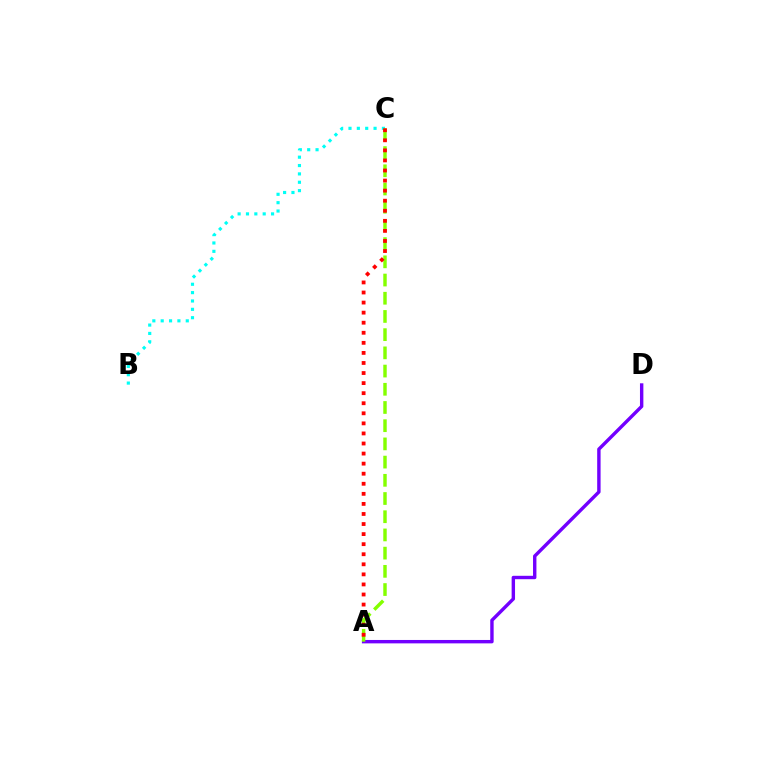{('A', 'D'): [{'color': '#7200ff', 'line_style': 'solid', 'thickness': 2.45}], ('B', 'C'): [{'color': '#00fff6', 'line_style': 'dotted', 'thickness': 2.27}], ('A', 'C'): [{'color': '#84ff00', 'line_style': 'dashed', 'thickness': 2.47}, {'color': '#ff0000', 'line_style': 'dotted', 'thickness': 2.74}]}